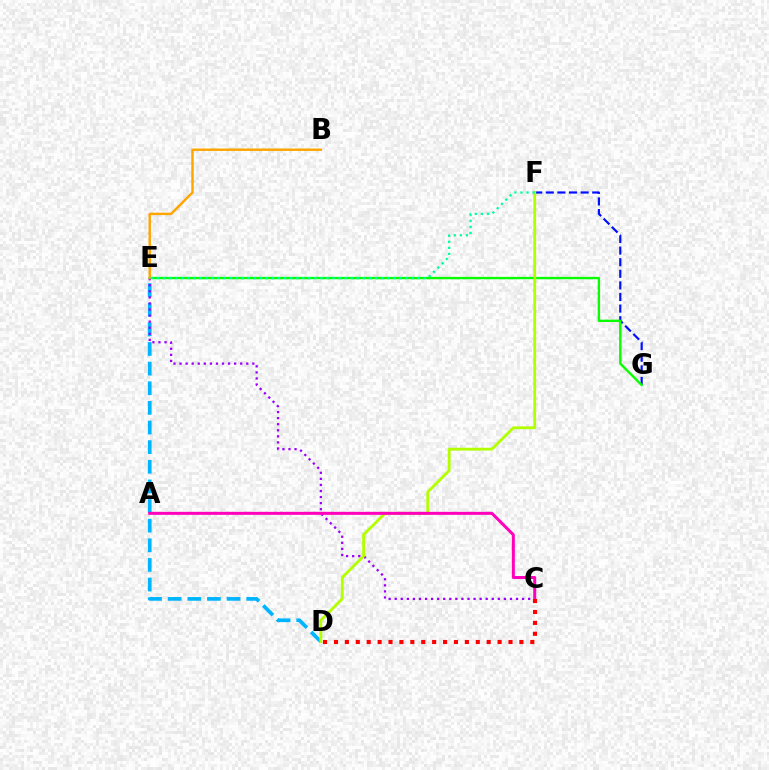{('D', 'E'): [{'color': '#00b5ff', 'line_style': 'dashed', 'thickness': 2.67}], ('F', 'G'): [{'color': '#0010ff', 'line_style': 'dashed', 'thickness': 1.58}], ('E', 'G'): [{'color': '#08ff00', 'line_style': 'solid', 'thickness': 1.7}], ('C', 'E'): [{'color': '#9b00ff', 'line_style': 'dotted', 'thickness': 1.65}], ('D', 'F'): [{'color': '#b3ff00', 'line_style': 'solid', 'thickness': 2.03}], ('B', 'E'): [{'color': '#ffa500', 'line_style': 'solid', 'thickness': 1.76}], ('A', 'C'): [{'color': '#ff00bd', 'line_style': 'solid', 'thickness': 2.17}], ('C', 'D'): [{'color': '#ff0000', 'line_style': 'dotted', 'thickness': 2.96}], ('E', 'F'): [{'color': '#00ff9d', 'line_style': 'dotted', 'thickness': 1.65}]}